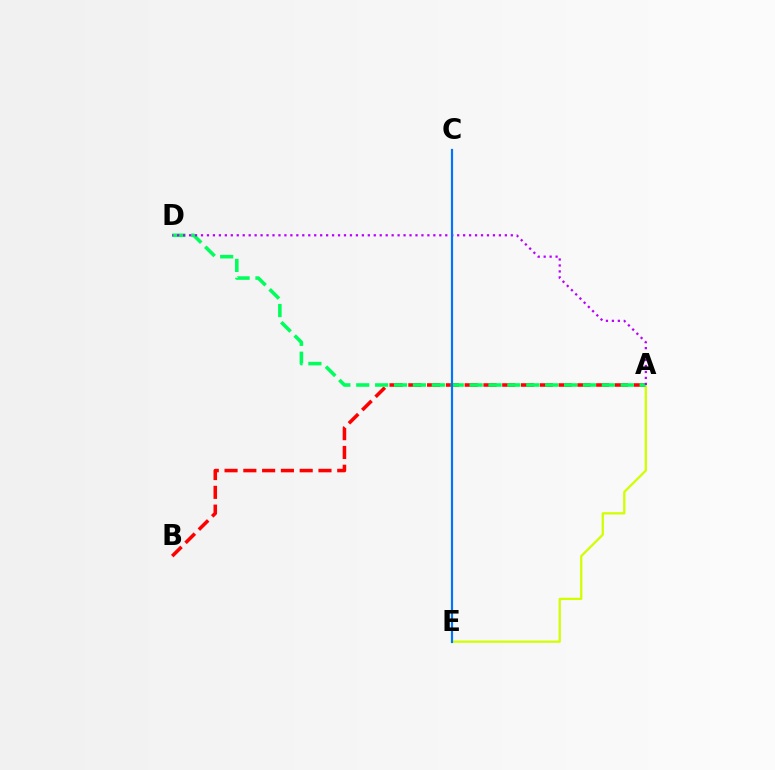{('A', 'B'): [{'color': '#ff0000', 'line_style': 'dashed', 'thickness': 2.55}], ('A', 'E'): [{'color': '#d1ff00', 'line_style': 'solid', 'thickness': 1.64}], ('A', 'D'): [{'color': '#00ff5c', 'line_style': 'dashed', 'thickness': 2.57}, {'color': '#b900ff', 'line_style': 'dotted', 'thickness': 1.62}], ('C', 'E'): [{'color': '#0074ff', 'line_style': 'solid', 'thickness': 1.57}]}